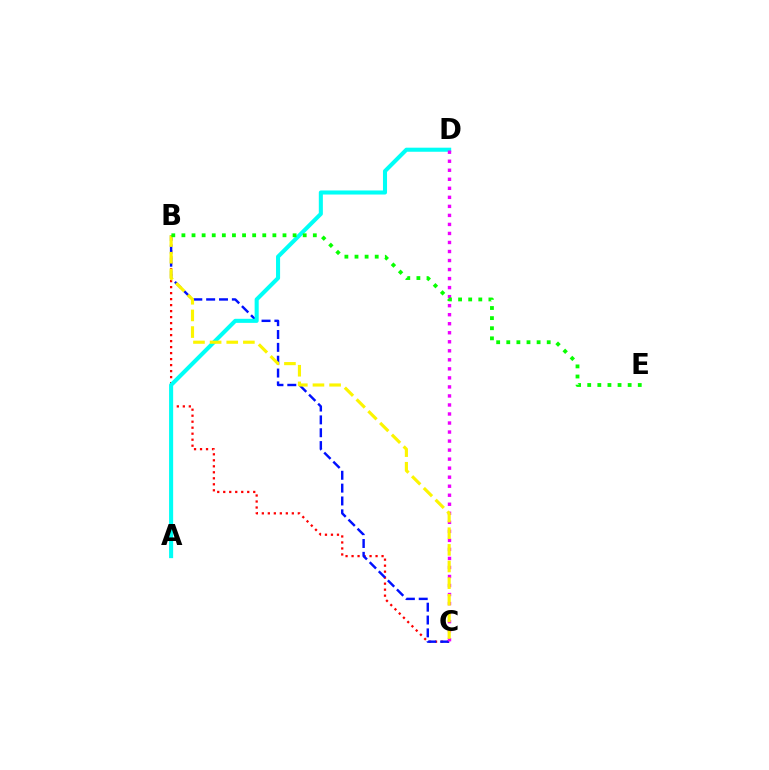{('B', 'C'): [{'color': '#ff0000', 'line_style': 'dotted', 'thickness': 1.63}, {'color': '#0010ff', 'line_style': 'dashed', 'thickness': 1.75}, {'color': '#fcf500', 'line_style': 'dashed', 'thickness': 2.26}], ('A', 'D'): [{'color': '#00fff6', 'line_style': 'solid', 'thickness': 2.93}], ('C', 'D'): [{'color': '#ee00ff', 'line_style': 'dotted', 'thickness': 2.45}], ('B', 'E'): [{'color': '#08ff00', 'line_style': 'dotted', 'thickness': 2.75}]}